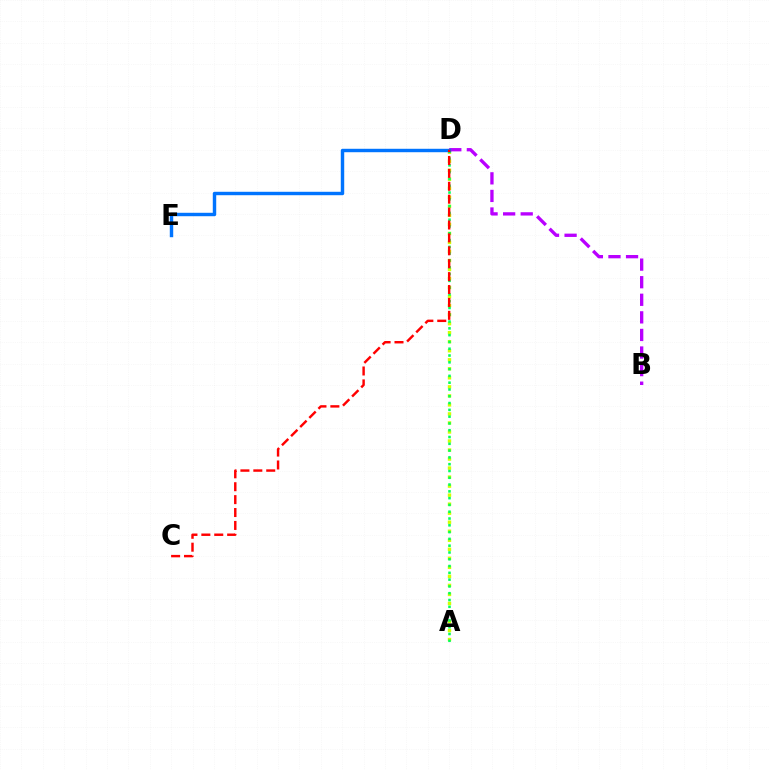{('A', 'D'): [{'color': '#d1ff00', 'line_style': 'dotted', 'thickness': 2.45}, {'color': '#00ff5c', 'line_style': 'dotted', 'thickness': 1.85}], ('B', 'D'): [{'color': '#b900ff', 'line_style': 'dashed', 'thickness': 2.39}], ('D', 'E'): [{'color': '#0074ff', 'line_style': 'solid', 'thickness': 2.47}], ('C', 'D'): [{'color': '#ff0000', 'line_style': 'dashed', 'thickness': 1.75}]}